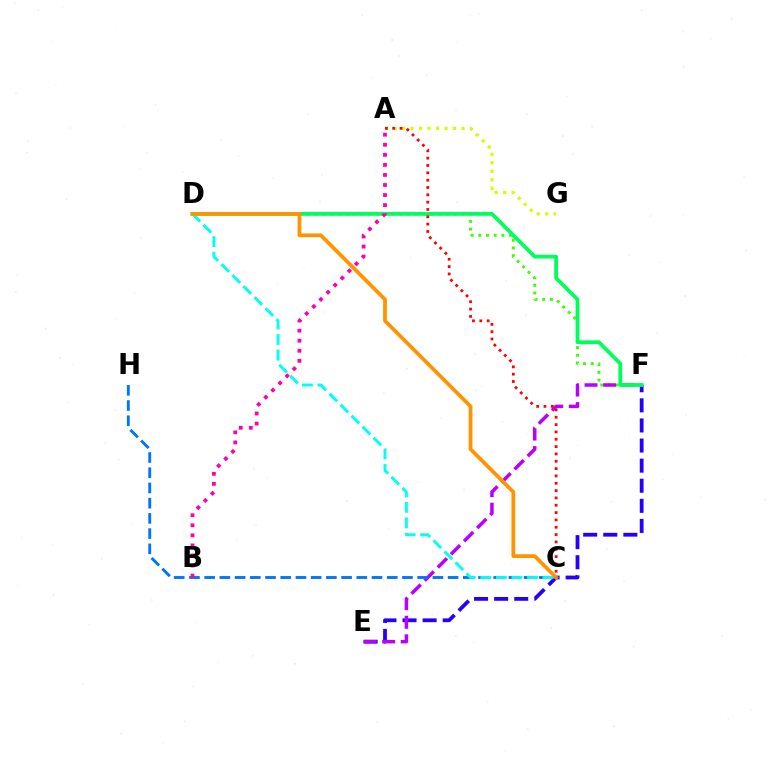{('D', 'F'): [{'color': '#3dff00', 'line_style': 'dotted', 'thickness': 2.09}, {'color': '#00ff5c', 'line_style': 'solid', 'thickness': 2.72}], ('E', 'F'): [{'color': '#2500ff', 'line_style': 'dashed', 'thickness': 2.73}, {'color': '#b900ff', 'line_style': 'dashed', 'thickness': 2.52}], ('A', 'G'): [{'color': '#d1ff00', 'line_style': 'dotted', 'thickness': 2.3}], ('C', 'H'): [{'color': '#0074ff', 'line_style': 'dashed', 'thickness': 2.07}], ('A', 'B'): [{'color': '#ff00ac', 'line_style': 'dotted', 'thickness': 2.73}], ('C', 'D'): [{'color': '#00fff6', 'line_style': 'dashed', 'thickness': 2.11}, {'color': '#ff9400', 'line_style': 'solid', 'thickness': 2.71}], ('A', 'C'): [{'color': '#ff0000', 'line_style': 'dotted', 'thickness': 1.99}]}